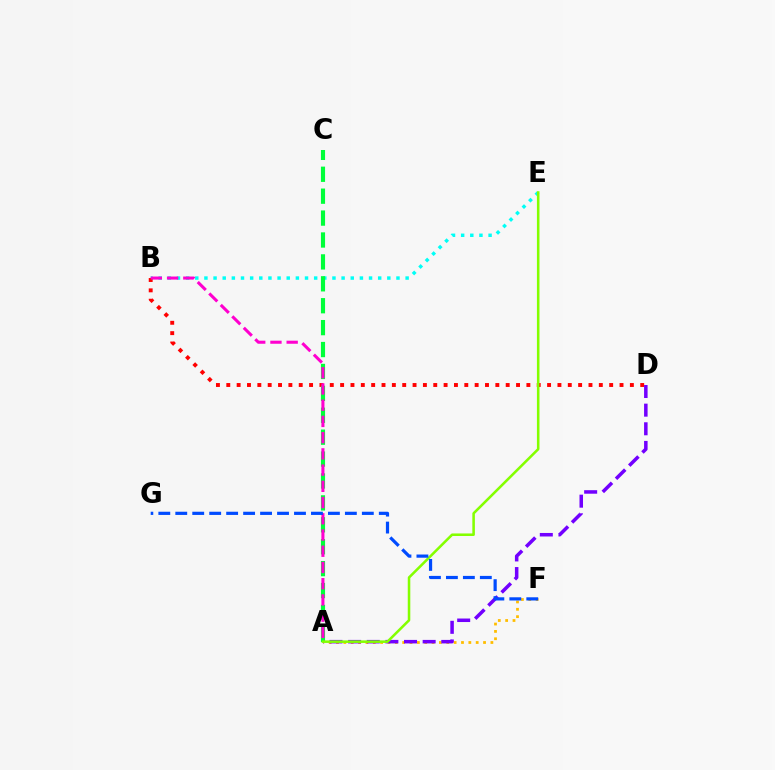{('A', 'F'): [{'color': '#ffbd00', 'line_style': 'dotted', 'thickness': 2.0}], ('B', 'E'): [{'color': '#00fff6', 'line_style': 'dotted', 'thickness': 2.48}], ('B', 'D'): [{'color': '#ff0000', 'line_style': 'dotted', 'thickness': 2.81}], ('A', 'D'): [{'color': '#7200ff', 'line_style': 'dashed', 'thickness': 2.53}], ('A', 'C'): [{'color': '#00ff39', 'line_style': 'dashed', 'thickness': 2.98}], ('A', 'B'): [{'color': '#ff00cf', 'line_style': 'dashed', 'thickness': 2.2}], ('A', 'E'): [{'color': '#84ff00', 'line_style': 'solid', 'thickness': 1.83}], ('F', 'G'): [{'color': '#004bff', 'line_style': 'dashed', 'thickness': 2.3}]}